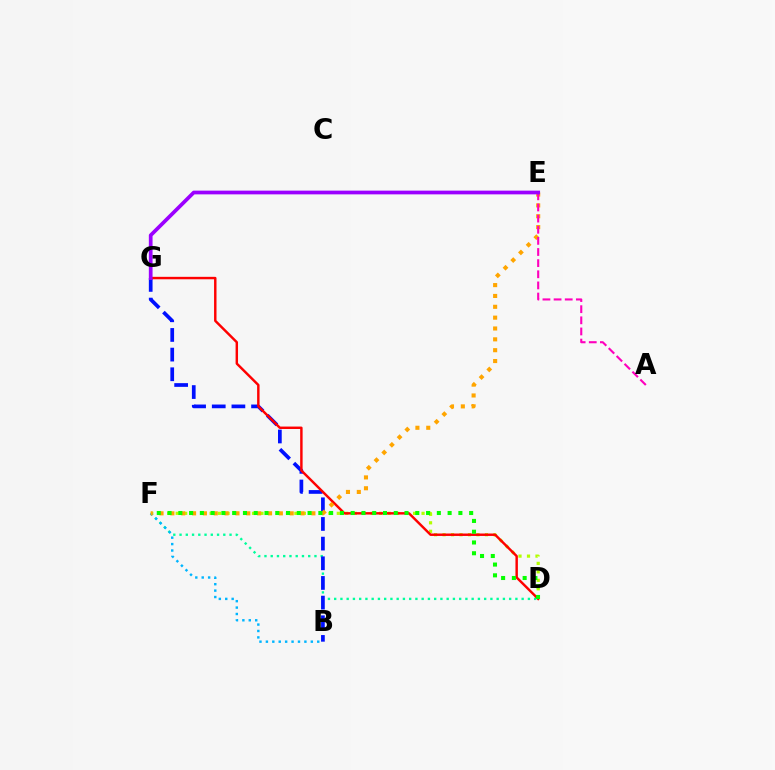{('D', 'F'): [{'color': '#00ff9d', 'line_style': 'dotted', 'thickness': 1.7}, {'color': '#b3ff00', 'line_style': 'dotted', 'thickness': 2.3}, {'color': '#08ff00', 'line_style': 'dotted', 'thickness': 2.93}], ('B', 'G'): [{'color': '#0010ff', 'line_style': 'dashed', 'thickness': 2.67}], ('D', 'G'): [{'color': '#ff0000', 'line_style': 'solid', 'thickness': 1.76}], ('B', 'F'): [{'color': '#00b5ff', 'line_style': 'dotted', 'thickness': 1.74}], ('E', 'F'): [{'color': '#ffa500', 'line_style': 'dotted', 'thickness': 2.95}], ('A', 'E'): [{'color': '#ff00bd', 'line_style': 'dashed', 'thickness': 1.51}], ('E', 'G'): [{'color': '#9b00ff', 'line_style': 'solid', 'thickness': 2.68}]}